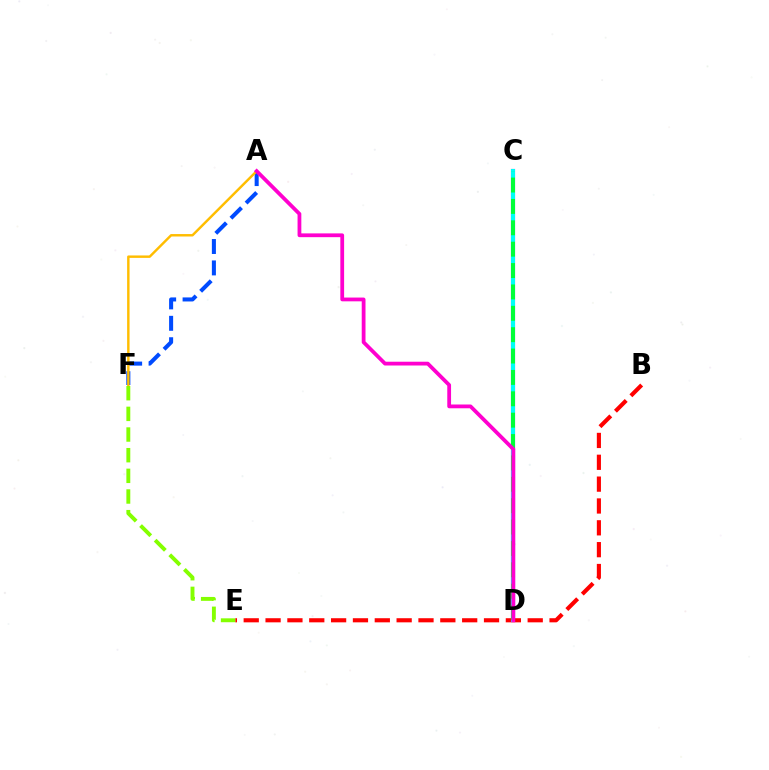{('A', 'F'): [{'color': '#004bff', 'line_style': 'dashed', 'thickness': 2.91}, {'color': '#ffbd00', 'line_style': 'solid', 'thickness': 1.75}], ('B', 'E'): [{'color': '#ff0000', 'line_style': 'dashed', 'thickness': 2.97}], ('C', 'D'): [{'color': '#7200ff', 'line_style': 'solid', 'thickness': 2.96}, {'color': '#00fff6', 'line_style': 'solid', 'thickness': 2.91}, {'color': '#00ff39', 'line_style': 'dashed', 'thickness': 2.9}], ('E', 'F'): [{'color': '#84ff00', 'line_style': 'dashed', 'thickness': 2.81}], ('A', 'D'): [{'color': '#ff00cf', 'line_style': 'solid', 'thickness': 2.72}]}